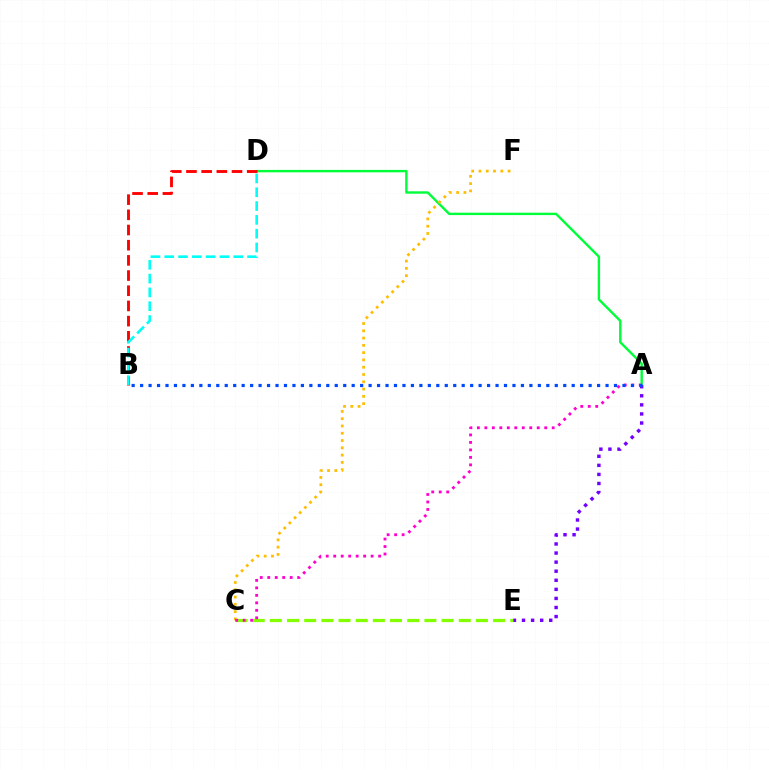{('A', 'D'): [{'color': '#00ff39', 'line_style': 'solid', 'thickness': 1.73}], ('C', 'F'): [{'color': '#ffbd00', 'line_style': 'dotted', 'thickness': 1.98}], ('C', 'E'): [{'color': '#84ff00', 'line_style': 'dashed', 'thickness': 2.33}], ('B', 'D'): [{'color': '#ff0000', 'line_style': 'dashed', 'thickness': 2.06}, {'color': '#00fff6', 'line_style': 'dashed', 'thickness': 1.88}], ('A', 'C'): [{'color': '#ff00cf', 'line_style': 'dotted', 'thickness': 2.03}], ('A', 'E'): [{'color': '#7200ff', 'line_style': 'dotted', 'thickness': 2.47}], ('A', 'B'): [{'color': '#004bff', 'line_style': 'dotted', 'thickness': 2.3}]}